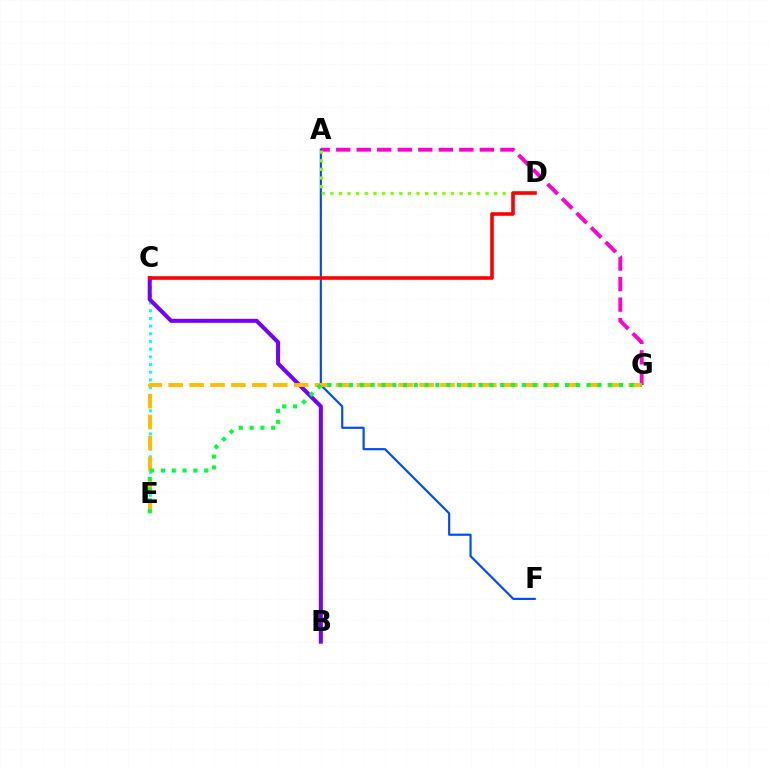{('A', 'G'): [{'color': '#ff00cf', 'line_style': 'dashed', 'thickness': 2.79}], ('C', 'E'): [{'color': '#00fff6', 'line_style': 'dotted', 'thickness': 2.09}], ('B', 'C'): [{'color': '#7200ff', 'line_style': 'solid', 'thickness': 2.9}], ('A', 'F'): [{'color': '#004bff', 'line_style': 'solid', 'thickness': 1.56}], ('A', 'D'): [{'color': '#84ff00', 'line_style': 'dotted', 'thickness': 2.34}], ('C', 'D'): [{'color': '#ff0000', 'line_style': 'solid', 'thickness': 2.59}], ('E', 'G'): [{'color': '#ffbd00', 'line_style': 'dashed', 'thickness': 2.84}, {'color': '#00ff39', 'line_style': 'dotted', 'thickness': 2.94}]}